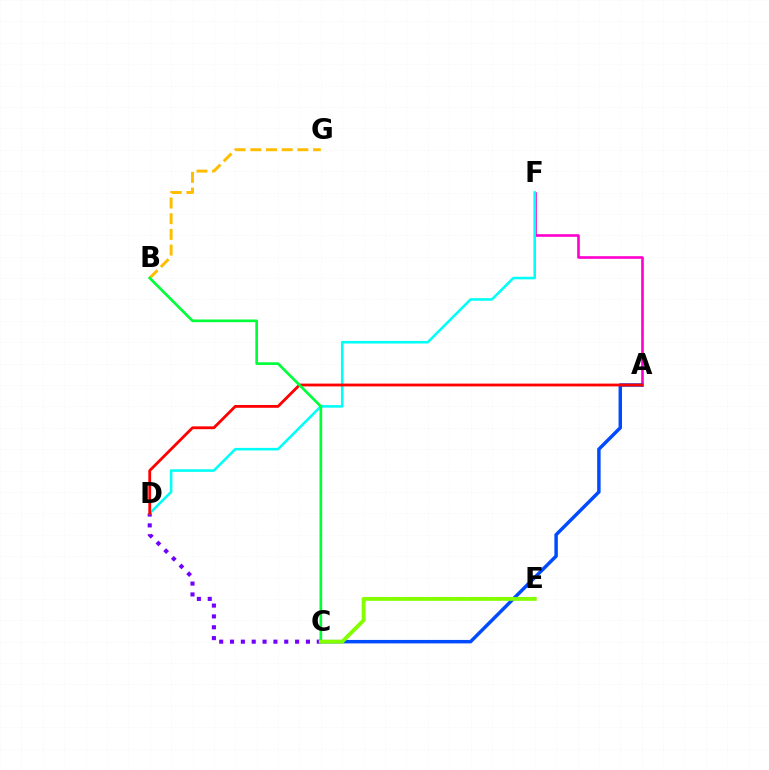{('A', 'F'): [{'color': '#ff00cf', 'line_style': 'solid', 'thickness': 1.89}], ('C', 'D'): [{'color': '#7200ff', 'line_style': 'dotted', 'thickness': 2.95}], ('D', 'F'): [{'color': '#00fff6', 'line_style': 'solid', 'thickness': 1.85}], ('A', 'C'): [{'color': '#004bff', 'line_style': 'solid', 'thickness': 2.49}], ('A', 'D'): [{'color': '#ff0000', 'line_style': 'solid', 'thickness': 2.03}], ('B', 'G'): [{'color': '#ffbd00', 'line_style': 'dashed', 'thickness': 2.13}], ('B', 'C'): [{'color': '#00ff39', 'line_style': 'solid', 'thickness': 1.93}], ('C', 'E'): [{'color': '#84ff00', 'line_style': 'solid', 'thickness': 2.8}]}